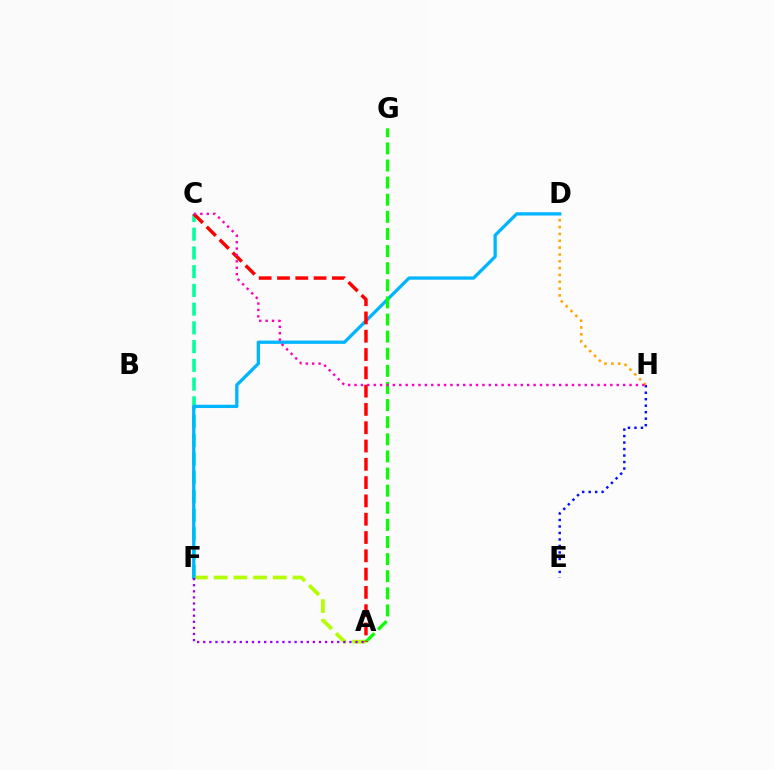{('E', 'H'): [{'color': '#0010ff', 'line_style': 'dotted', 'thickness': 1.76}], ('C', 'F'): [{'color': '#00ff9d', 'line_style': 'dashed', 'thickness': 2.55}], ('A', 'F'): [{'color': '#b3ff00', 'line_style': 'dashed', 'thickness': 2.68}, {'color': '#9b00ff', 'line_style': 'dotted', 'thickness': 1.66}], ('D', 'H'): [{'color': '#ffa500', 'line_style': 'dotted', 'thickness': 1.86}], ('D', 'F'): [{'color': '#00b5ff', 'line_style': 'solid', 'thickness': 2.36}], ('A', 'G'): [{'color': '#08ff00', 'line_style': 'dashed', 'thickness': 2.32}], ('A', 'C'): [{'color': '#ff0000', 'line_style': 'dashed', 'thickness': 2.49}], ('C', 'H'): [{'color': '#ff00bd', 'line_style': 'dotted', 'thickness': 1.74}]}